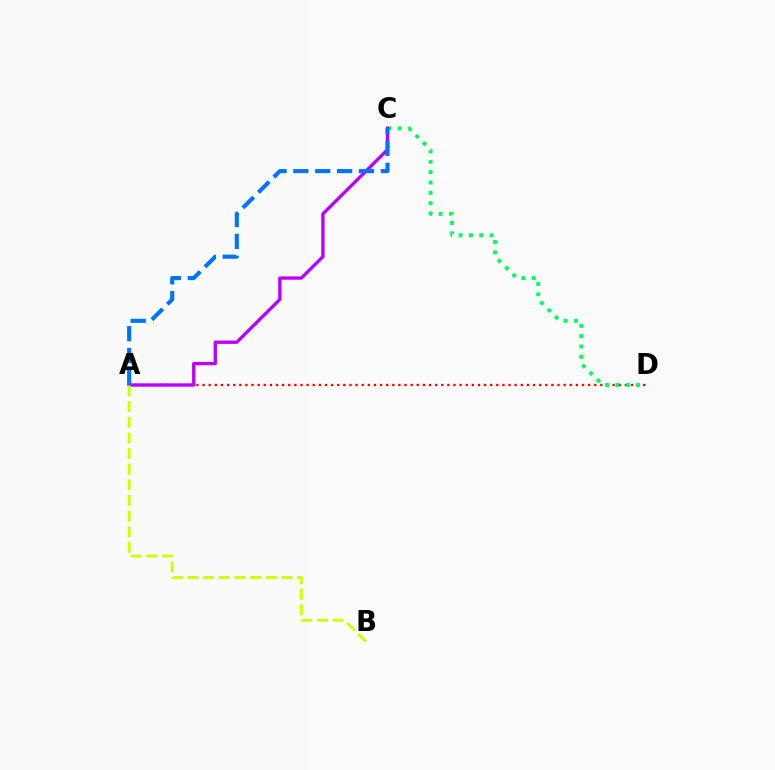{('A', 'D'): [{'color': '#ff0000', 'line_style': 'dotted', 'thickness': 1.66}], ('C', 'D'): [{'color': '#00ff5c', 'line_style': 'dotted', 'thickness': 2.81}], ('A', 'C'): [{'color': '#b900ff', 'line_style': 'solid', 'thickness': 2.4}, {'color': '#0074ff', 'line_style': 'dashed', 'thickness': 2.97}], ('A', 'B'): [{'color': '#d1ff00', 'line_style': 'dashed', 'thickness': 2.13}]}